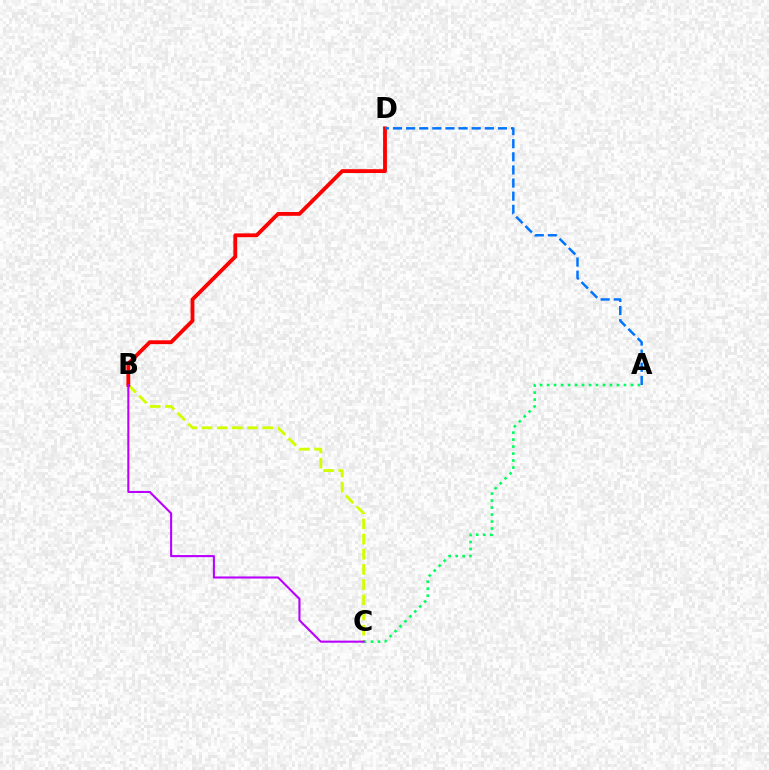{('B', 'C'): [{'color': '#d1ff00', 'line_style': 'dashed', 'thickness': 2.06}, {'color': '#b900ff', 'line_style': 'solid', 'thickness': 1.5}], ('B', 'D'): [{'color': '#ff0000', 'line_style': 'solid', 'thickness': 2.76}], ('A', 'C'): [{'color': '#00ff5c', 'line_style': 'dotted', 'thickness': 1.9}], ('A', 'D'): [{'color': '#0074ff', 'line_style': 'dashed', 'thickness': 1.78}]}